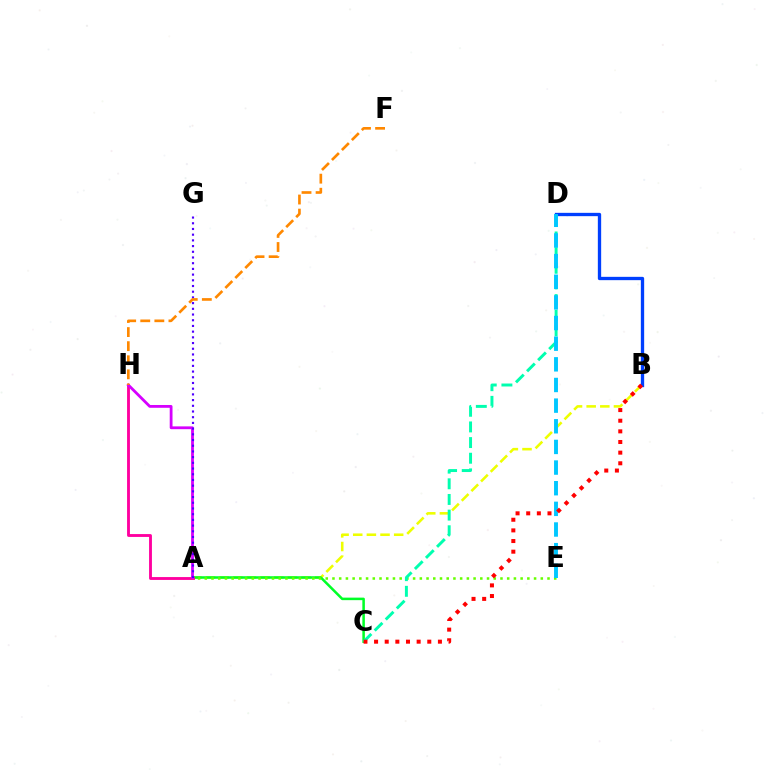{('A', 'B'): [{'color': '#eeff00', 'line_style': 'dashed', 'thickness': 1.85}], ('A', 'C'): [{'color': '#00ff27', 'line_style': 'solid', 'thickness': 1.82}], ('B', 'D'): [{'color': '#003fff', 'line_style': 'solid', 'thickness': 2.39}], ('A', 'H'): [{'color': '#ff00a0', 'line_style': 'solid', 'thickness': 2.06}, {'color': '#d600ff', 'line_style': 'solid', 'thickness': 2.01}], ('A', 'E'): [{'color': '#66ff00', 'line_style': 'dotted', 'thickness': 1.83}], ('A', 'G'): [{'color': '#4f00ff', 'line_style': 'dotted', 'thickness': 1.55}], ('C', 'D'): [{'color': '#00ffaf', 'line_style': 'dashed', 'thickness': 2.13}], ('D', 'E'): [{'color': '#00c7ff', 'line_style': 'dashed', 'thickness': 2.8}], ('B', 'C'): [{'color': '#ff0000', 'line_style': 'dotted', 'thickness': 2.89}], ('F', 'H'): [{'color': '#ff8800', 'line_style': 'dashed', 'thickness': 1.91}]}